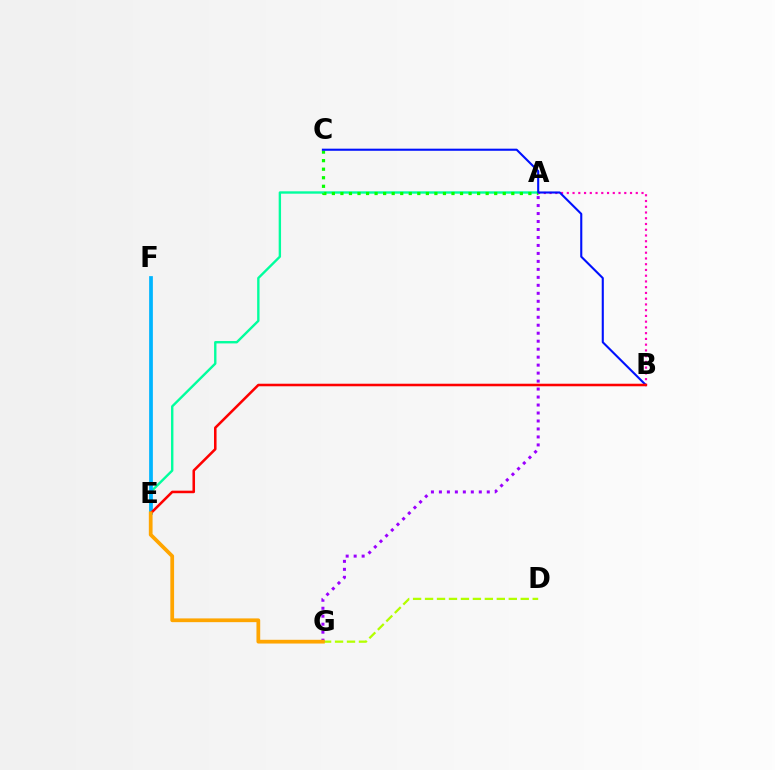{('D', 'G'): [{'color': '#b3ff00', 'line_style': 'dashed', 'thickness': 1.62}], ('A', 'E'): [{'color': '#00ff9d', 'line_style': 'solid', 'thickness': 1.71}], ('A', 'G'): [{'color': '#9b00ff', 'line_style': 'dotted', 'thickness': 2.17}], ('A', 'C'): [{'color': '#08ff00', 'line_style': 'dotted', 'thickness': 2.32}], ('A', 'B'): [{'color': '#ff00bd', 'line_style': 'dotted', 'thickness': 1.56}], ('B', 'C'): [{'color': '#0010ff', 'line_style': 'solid', 'thickness': 1.51}], ('E', 'F'): [{'color': '#00b5ff', 'line_style': 'solid', 'thickness': 2.69}], ('B', 'E'): [{'color': '#ff0000', 'line_style': 'solid', 'thickness': 1.83}], ('E', 'G'): [{'color': '#ffa500', 'line_style': 'solid', 'thickness': 2.7}]}